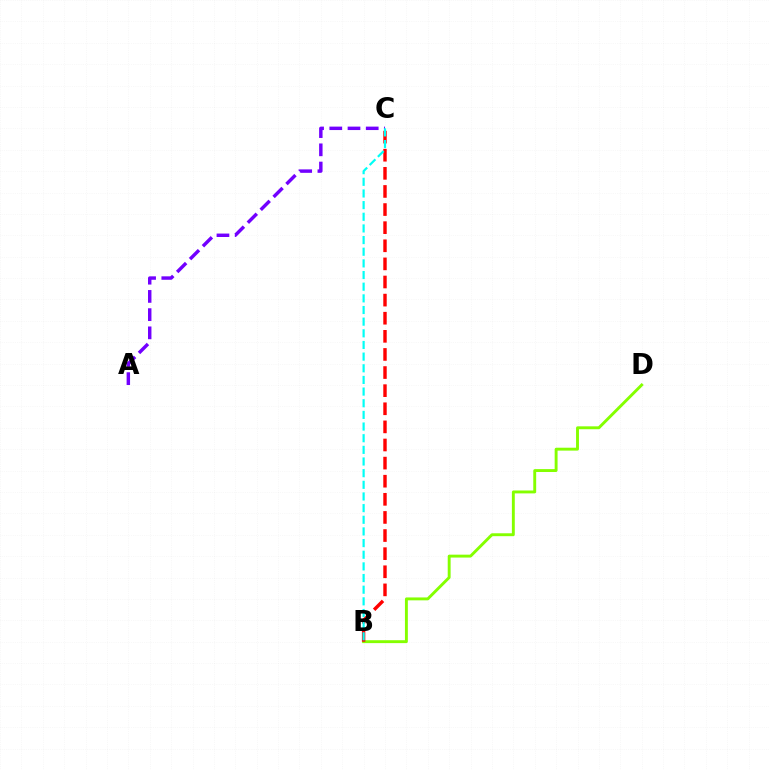{('B', 'D'): [{'color': '#84ff00', 'line_style': 'solid', 'thickness': 2.09}], ('A', 'C'): [{'color': '#7200ff', 'line_style': 'dashed', 'thickness': 2.47}], ('B', 'C'): [{'color': '#ff0000', 'line_style': 'dashed', 'thickness': 2.46}, {'color': '#00fff6', 'line_style': 'dashed', 'thickness': 1.58}]}